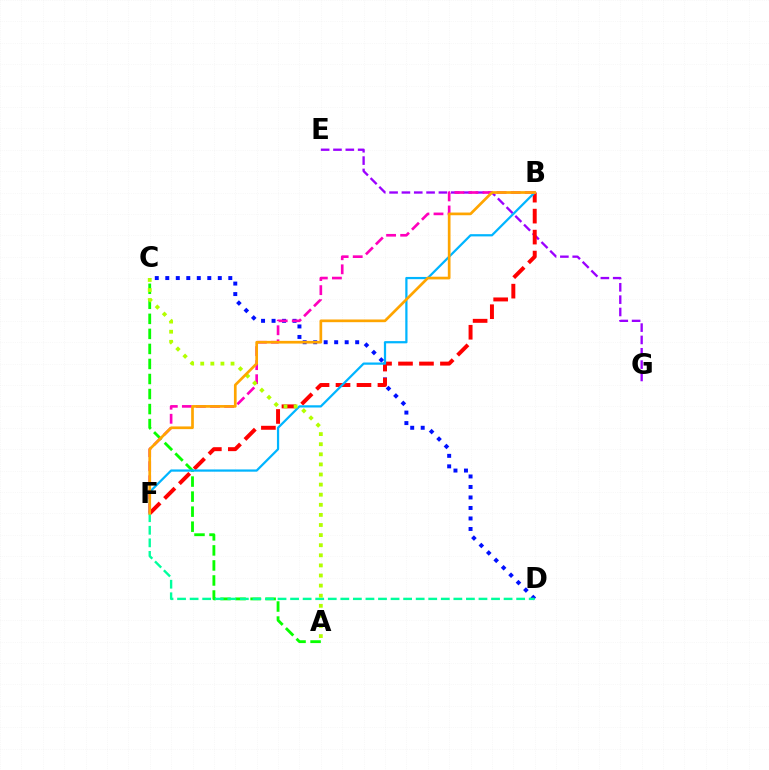{('E', 'G'): [{'color': '#9b00ff', 'line_style': 'dashed', 'thickness': 1.68}], ('C', 'D'): [{'color': '#0010ff', 'line_style': 'dotted', 'thickness': 2.85}], ('B', 'F'): [{'color': '#ff0000', 'line_style': 'dashed', 'thickness': 2.85}, {'color': '#00b5ff', 'line_style': 'solid', 'thickness': 1.61}, {'color': '#ff00bd', 'line_style': 'dashed', 'thickness': 1.91}, {'color': '#ffa500', 'line_style': 'solid', 'thickness': 1.94}], ('A', 'C'): [{'color': '#08ff00', 'line_style': 'dashed', 'thickness': 2.04}, {'color': '#b3ff00', 'line_style': 'dotted', 'thickness': 2.74}], ('D', 'F'): [{'color': '#00ff9d', 'line_style': 'dashed', 'thickness': 1.71}]}